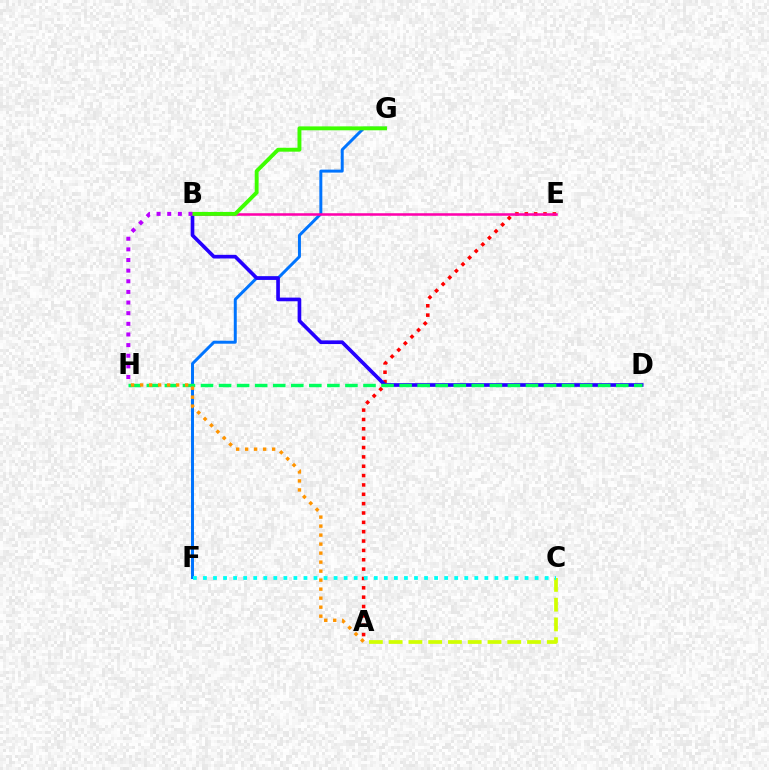{('F', 'G'): [{'color': '#0074ff', 'line_style': 'solid', 'thickness': 2.14}], ('A', 'C'): [{'color': '#d1ff00', 'line_style': 'dashed', 'thickness': 2.69}], ('A', 'E'): [{'color': '#ff0000', 'line_style': 'dotted', 'thickness': 2.54}], ('B', 'E'): [{'color': '#ff00ac', 'line_style': 'solid', 'thickness': 1.83}], ('B', 'D'): [{'color': '#2500ff', 'line_style': 'solid', 'thickness': 2.64}], ('B', 'G'): [{'color': '#3dff00', 'line_style': 'solid', 'thickness': 2.81}], ('B', 'H'): [{'color': '#b900ff', 'line_style': 'dotted', 'thickness': 2.89}], ('D', 'H'): [{'color': '#00ff5c', 'line_style': 'dashed', 'thickness': 2.45}], ('C', 'F'): [{'color': '#00fff6', 'line_style': 'dotted', 'thickness': 2.73}], ('A', 'H'): [{'color': '#ff9400', 'line_style': 'dotted', 'thickness': 2.45}]}